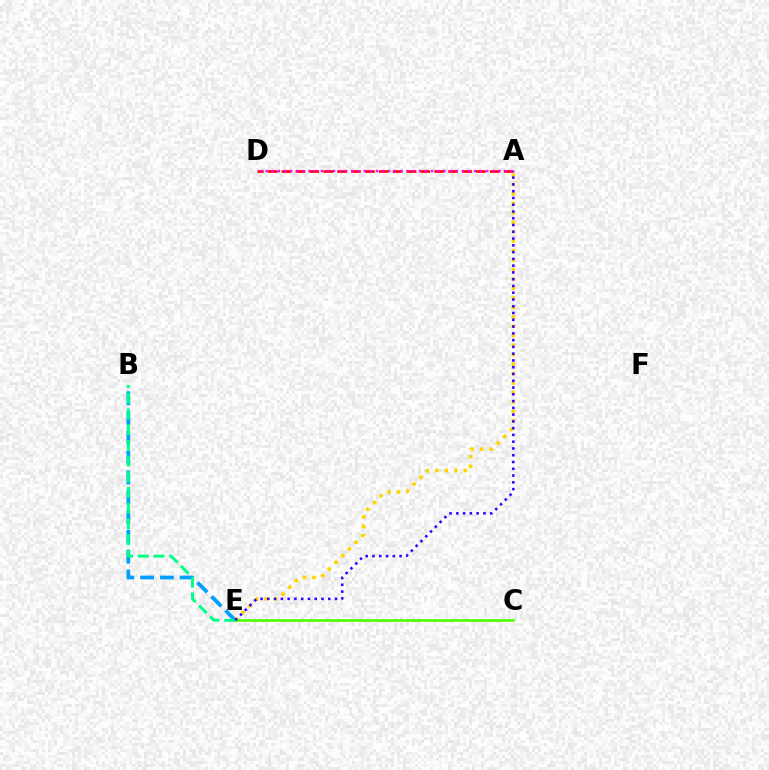{('A', 'D'): [{'color': '#ff0000', 'line_style': 'dashed', 'thickness': 1.89}, {'color': '#ff00ed', 'line_style': 'dotted', 'thickness': 1.67}], ('A', 'E'): [{'color': '#ffd500', 'line_style': 'dotted', 'thickness': 2.57}, {'color': '#3700ff', 'line_style': 'dotted', 'thickness': 1.84}], ('B', 'E'): [{'color': '#009eff', 'line_style': 'dashed', 'thickness': 2.69}, {'color': '#00ff86', 'line_style': 'dashed', 'thickness': 2.13}], ('C', 'E'): [{'color': '#4fff00', 'line_style': 'solid', 'thickness': 1.89}]}